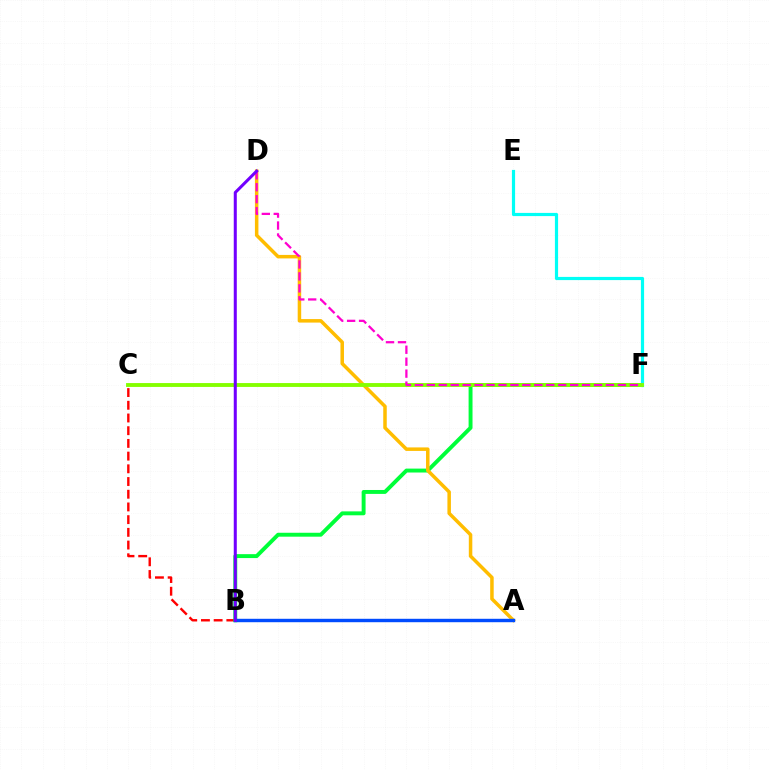{('B', 'C'): [{'color': '#ff0000', 'line_style': 'dashed', 'thickness': 1.73}], ('B', 'F'): [{'color': '#00ff39', 'line_style': 'solid', 'thickness': 2.82}], ('E', 'F'): [{'color': '#00fff6', 'line_style': 'solid', 'thickness': 2.3}], ('A', 'D'): [{'color': '#ffbd00', 'line_style': 'solid', 'thickness': 2.52}], ('C', 'F'): [{'color': '#84ff00', 'line_style': 'solid', 'thickness': 2.79}], ('D', 'F'): [{'color': '#ff00cf', 'line_style': 'dashed', 'thickness': 1.62}], ('A', 'B'): [{'color': '#004bff', 'line_style': 'solid', 'thickness': 2.46}], ('B', 'D'): [{'color': '#7200ff', 'line_style': 'solid', 'thickness': 2.19}]}